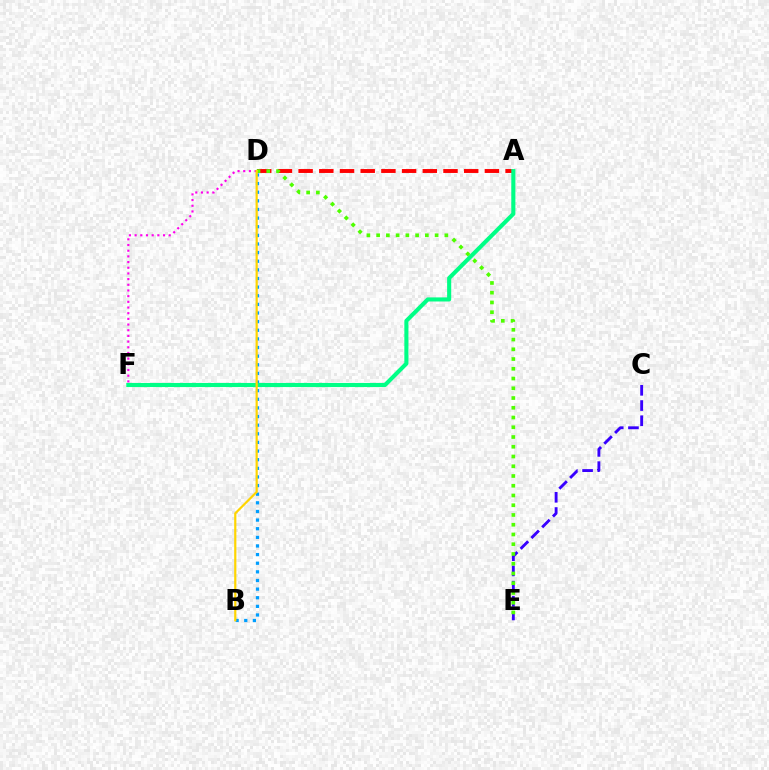{('D', 'F'): [{'color': '#ff00ed', 'line_style': 'dotted', 'thickness': 1.54}], ('B', 'D'): [{'color': '#009eff', 'line_style': 'dotted', 'thickness': 2.34}, {'color': '#ffd500', 'line_style': 'solid', 'thickness': 1.58}], ('A', 'D'): [{'color': '#ff0000', 'line_style': 'dashed', 'thickness': 2.81}], ('A', 'F'): [{'color': '#00ff86', 'line_style': 'solid', 'thickness': 2.95}], ('C', 'E'): [{'color': '#3700ff', 'line_style': 'dashed', 'thickness': 2.07}], ('D', 'E'): [{'color': '#4fff00', 'line_style': 'dotted', 'thickness': 2.65}]}